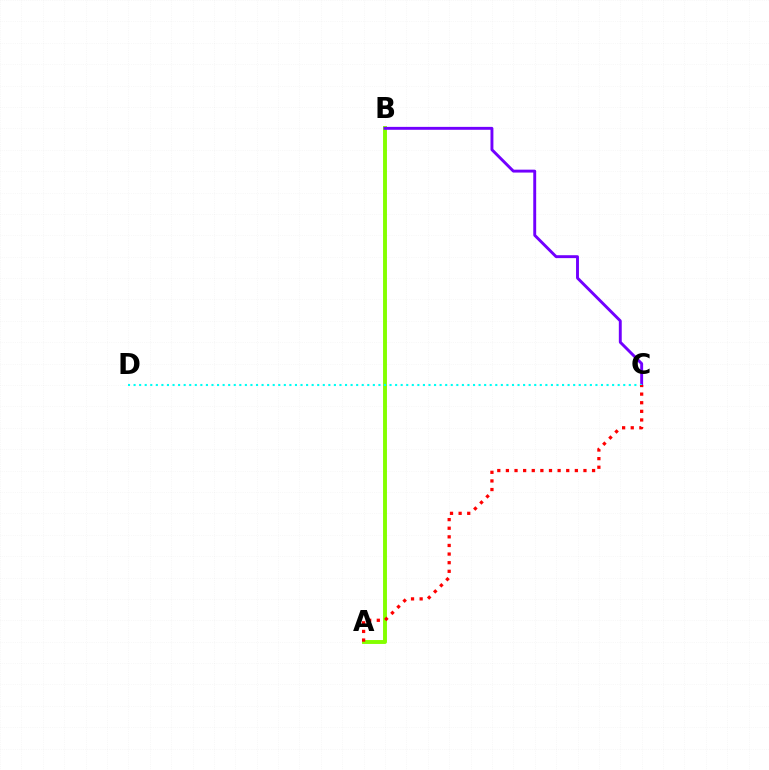{('A', 'B'): [{'color': '#84ff00', 'line_style': 'solid', 'thickness': 2.81}], ('B', 'C'): [{'color': '#7200ff', 'line_style': 'solid', 'thickness': 2.1}], ('C', 'D'): [{'color': '#00fff6', 'line_style': 'dotted', 'thickness': 1.51}], ('A', 'C'): [{'color': '#ff0000', 'line_style': 'dotted', 'thickness': 2.34}]}